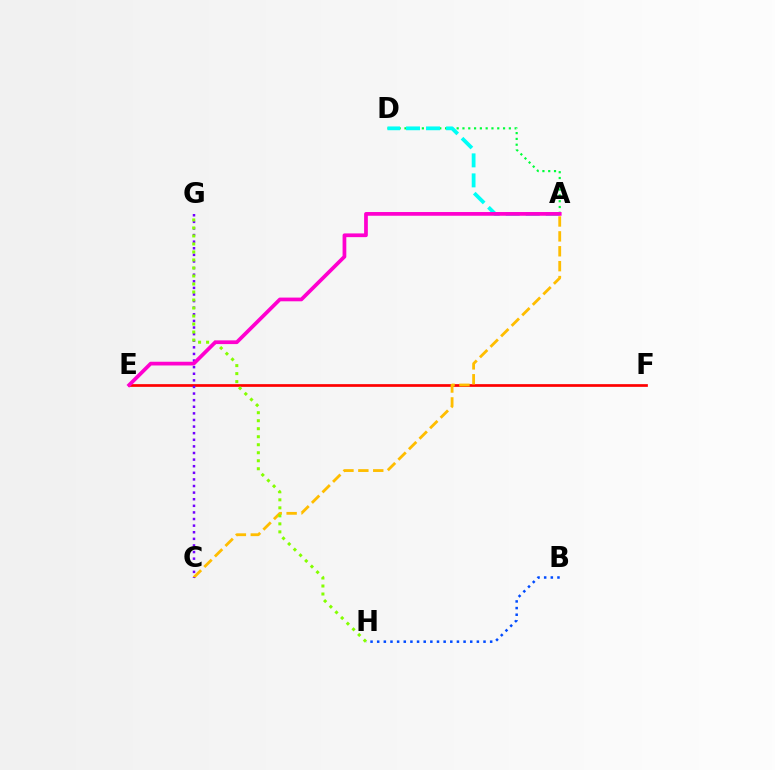{('A', 'D'): [{'color': '#00ff39', 'line_style': 'dotted', 'thickness': 1.58}, {'color': '#00fff6', 'line_style': 'dashed', 'thickness': 2.72}], ('B', 'H'): [{'color': '#004bff', 'line_style': 'dotted', 'thickness': 1.81}], ('E', 'F'): [{'color': '#ff0000', 'line_style': 'solid', 'thickness': 1.95}], ('A', 'C'): [{'color': '#ffbd00', 'line_style': 'dashed', 'thickness': 2.02}], ('C', 'G'): [{'color': '#7200ff', 'line_style': 'dotted', 'thickness': 1.79}], ('G', 'H'): [{'color': '#84ff00', 'line_style': 'dotted', 'thickness': 2.18}], ('A', 'E'): [{'color': '#ff00cf', 'line_style': 'solid', 'thickness': 2.68}]}